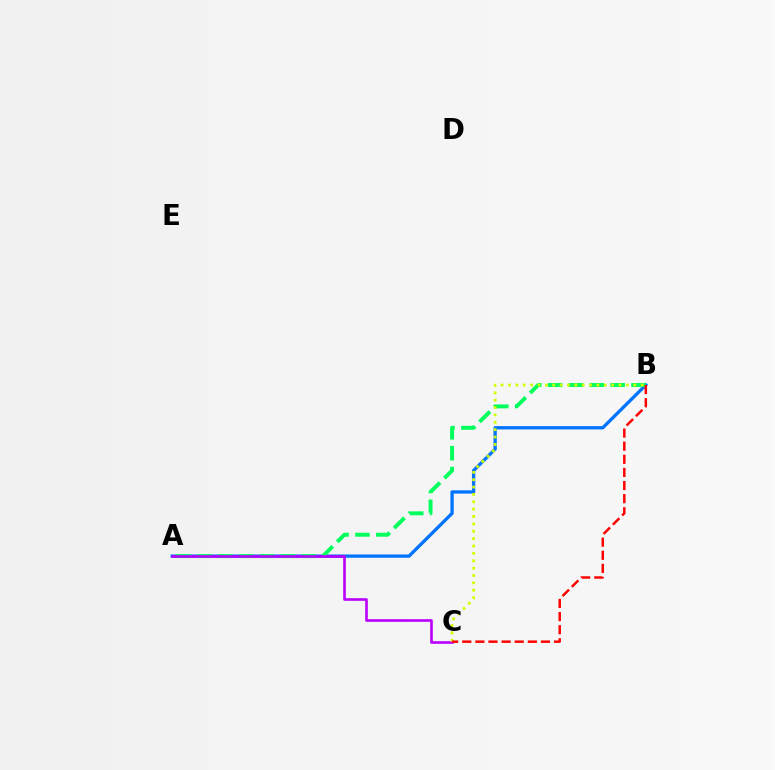{('A', 'B'): [{'color': '#0074ff', 'line_style': 'solid', 'thickness': 2.37}, {'color': '#00ff5c', 'line_style': 'dashed', 'thickness': 2.83}], ('A', 'C'): [{'color': '#b900ff', 'line_style': 'solid', 'thickness': 1.89}], ('B', 'C'): [{'color': '#d1ff00', 'line_style': 'dotted', 'thickness': 2.0}, {'color': '#ff0000', 'line_style': 'dashed', 'thickness': 1.78}]}